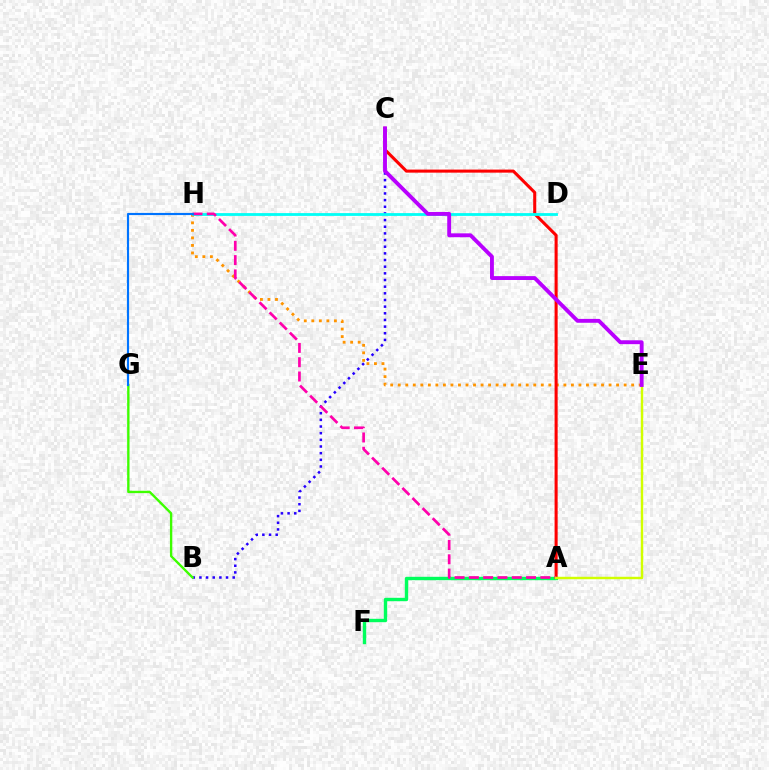{('B', 'C'): [{'color': '#2500ff', 'line_style': 'dotted', 'thickness': 1.81}], ('A', 'F'): [{'color': '#00ff5c', 'line_style': 'solid', 'thickness': 2.44}], ('E', 'H'): [{'color': '#ff9400', 'line_style': 'dotted', 'thickness': 2.05}], ('A', 'C'): [{'color': '#ff0000', 'line_style': 'solid', 'thickness': 2.2}], ('D', 'H'): [{'color': '#00fff6', 'line_style': 'solid', 'thickness': 2.02}], ('A', 'H'): [{'color': '#ff00ac', 'line_style': 'dashed', 'thickness': 1.94}], ('B', 'G'): [{'color': '#3dff00', 'line_style': 'solid', 'thickness': 1.7}], ('G', 'H'): [{'color': '#0074ff', 'line_style': 'solid', 'thickness': 1.55}], ('A', 'E'): [{'color': '#d1ff00', 'line_style': 'solid', 'thickness': 1.76}], ('C', 'E'): [{'color': '#b900ff', 'line_style': 'solid', 'thickness': 2.78}]}